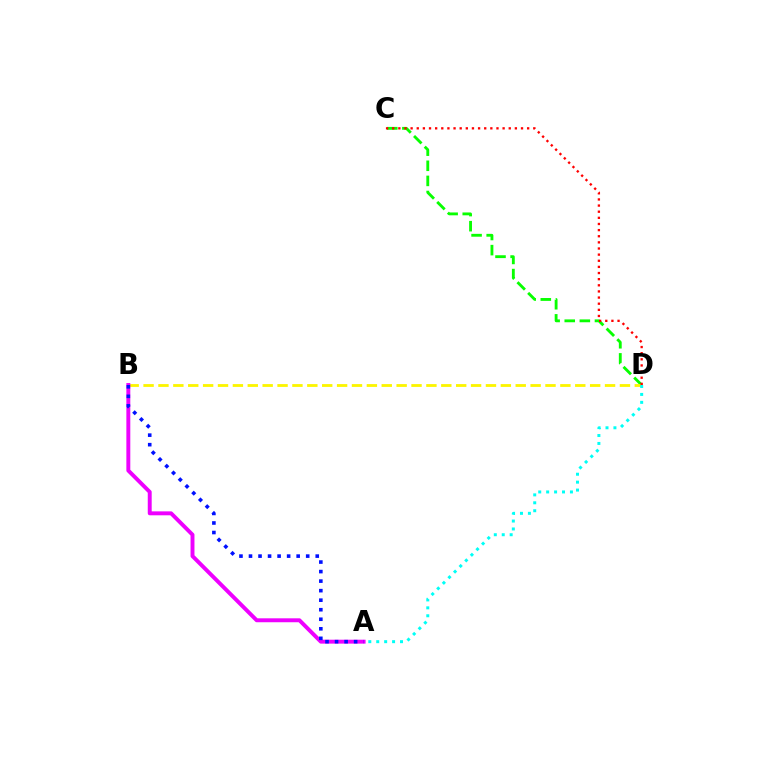{('C', 'D'): [{'color': '#08ff00', 'line_style': 'dashed', 'thickness': 2.05}, {'color': '#ff0000', 'line_style': 'dotted', 'thickness': 1.67}], ('B', 'D'): [{'color': '#fcf500', 'line_style': 'dashed', 'thickness': 2.02}], ('A', 'B'): [{'color': '#ee00ff', 'line_style': 'solid', 'thickness': 2.83}, {'color': '#0010ff', 'line_style': 'dotted', 'thickness': 2.59}], ('A', 'D'): [{'color': '#00fff6', 'line_style': 'dotted', 'thickness': 2.15}]}